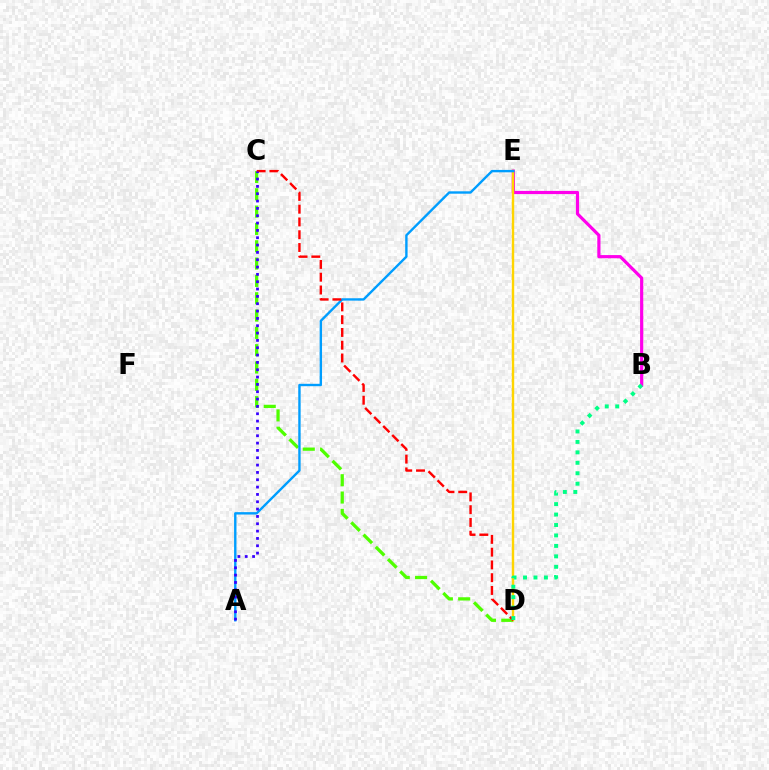{('B', 'E'): [{'color': '#ff00ed', 'line_style': 'solid', 'thickness': 2.29}], ('C', 'D'): [{'color': '#4fff00', 'line_style': 'dashed', 'thickness': 2.35}, {'color': '#ff0000', 'line_style': 'dashed', 'thickness': 1.74}], ('D', 'E'): [{'color': '#ffd500', 'line_style': 'solid', 'thickness': 1.74}], ('A', 'E'): [{'color': '#009eff', 'line_style': 'solid', 'thickness': 1.72}], ('A', 'C'): [{'color': '#3700ff', 'line_style': 'dotted', 'thickness': 1.99}], ('B', 'D'): [{'color': '#00ff86', 'line_style': 'dotted', 'thickness': 2.84}]}